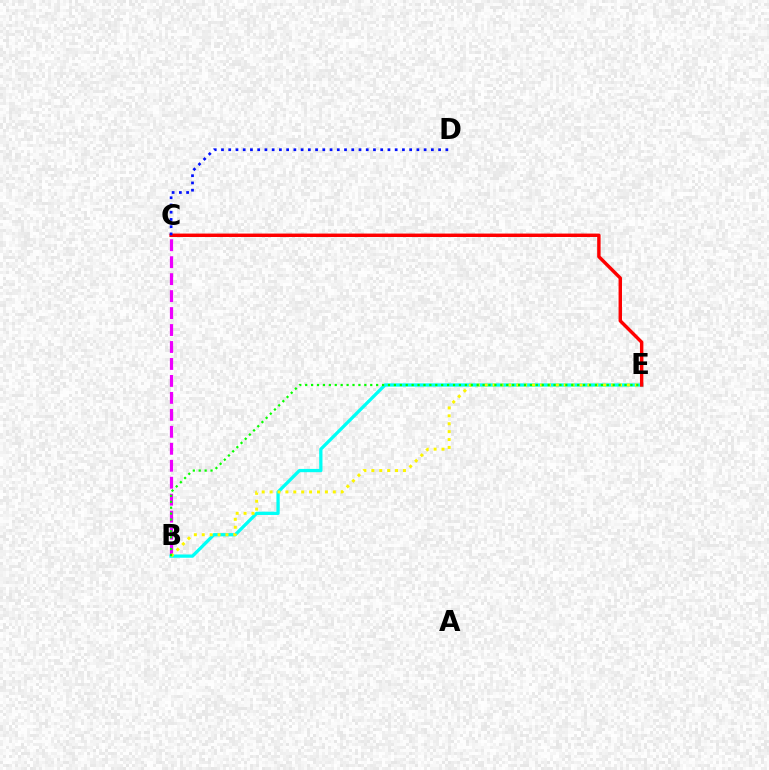{('B', 'C'): [{'color': '#ee00ff', 'line_style': 'dashed', 'thickness': 2.3}], ('B', 'E'): [{'color': '#00fff6', 'line_style': 'solid', 'thickness': 2.35}, {'color': '#fcf500', 'line_style': 'dotted', 'thickness': 2.15}, {'color': '#08ff00', 'line_style': 'dotted', 'thickness': 1.61}], ('C', 'E'): [{'color': '#ff0000', 'line_style': 'solid', 'thickness': 2.46}], ('C', 'D'): [{'color': '#0010ff', 'line_style': 'dotted', 'thickness': 1.97}]}